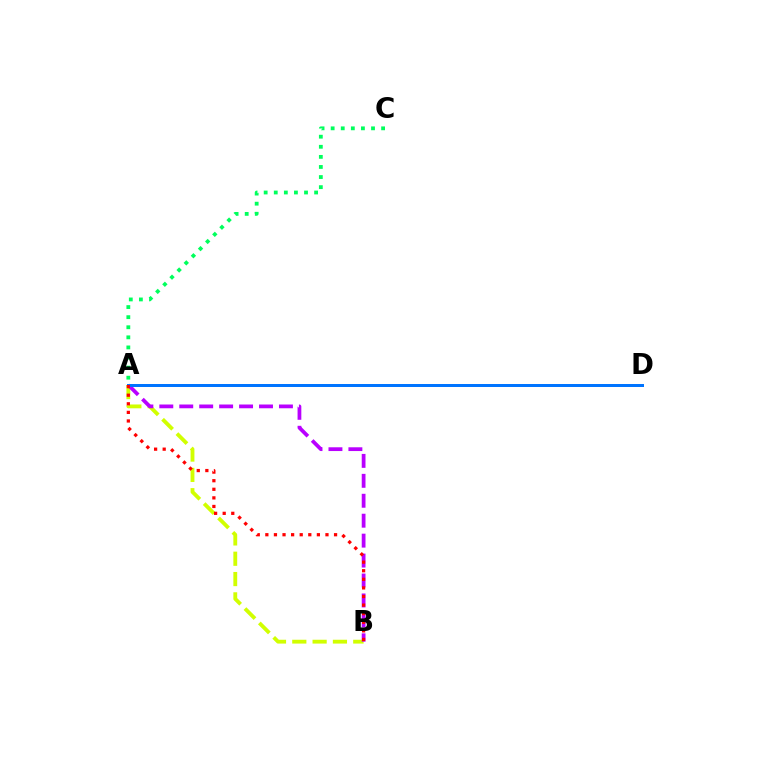{('A', 'B'): [{'color': '#d1ff00', 'line_style': 'dashed', 'thickness': 2.76}, {'color': '#b900ff', 'line_style': 'dashed', 'thickness': 2.71}, {'color': '#ff0000', 'line_style': 'dotted', 'thickness': 2.33}], ('A', 'C'): [{'color': '#00ff5c', 'line_style': 'dotted', 'thickness': 2.74}], ('A', 'D'): [{'color': '#0074ff', 'line_style': 'solid', 'thickness': 2.15}]}